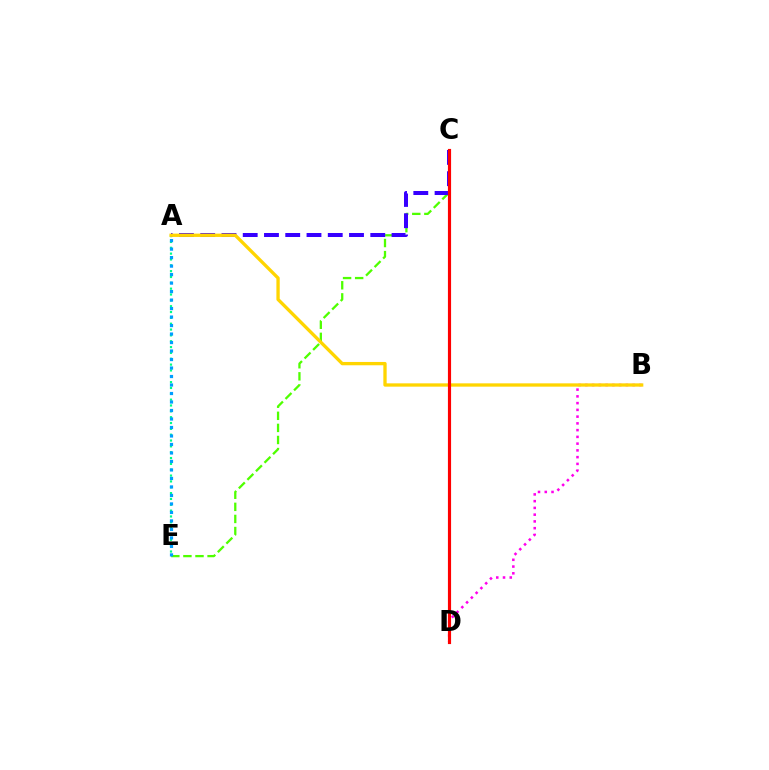{('C', 'E'): [{'color': '#4fff00', 'line_style': 'dashed', 'thickness': 1.64}], ('A', 'E'): [{'color': '#00ff86', 'line_style': 'dotted', 'thickness': 1.59}, {'color': '#009eff', 'line_style': 'dotted', 'thickness': 2.31}], ('B', 'D'): [{'color': '#ff00ed', 'line_style': 'dotted', 'thickness': 1.83}], ('A', 'C'): [{'color': '#3700ff', 'line_style': 'dashed', 'thickness': 2.89}], ('A', 'B'): [{'color': '#ffd500', 'line_style': 'solid', 'thickness': 2.39}], ('C', 'D'): [{'color': '#ff0000', 'line_style': 'solid', 'thickness': 2.27}]}